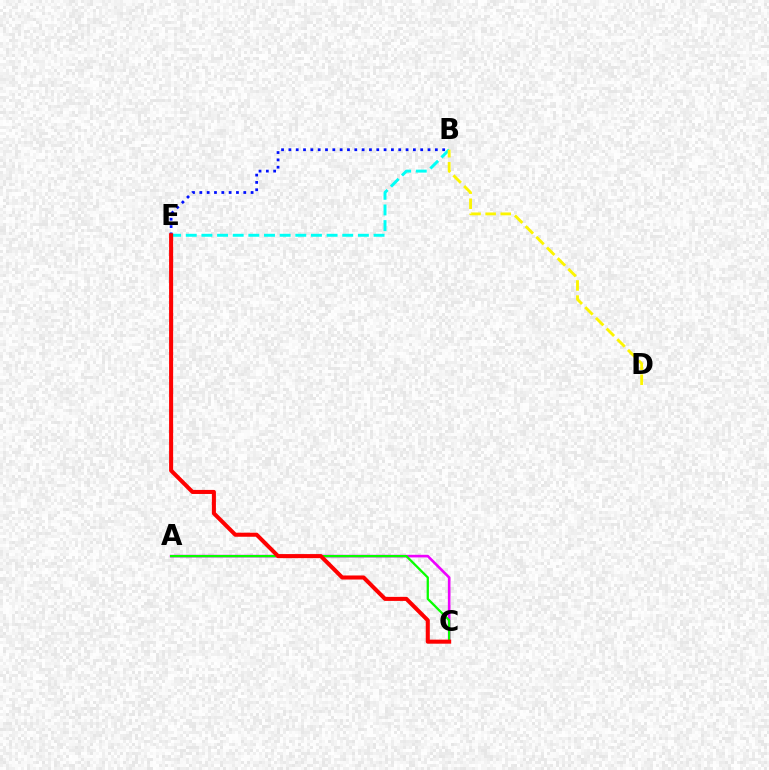{('B', 'E'): [{'color': '#0010ff', 'line_style': 'dotted', 'thickness': 1.99}, {'color': '#00fff6', 'line_style': 'dashed', 'thickness': 2.13}], ('A', 'C'): [{'color': '#ee00ff', 'line_style': 'solid', 'thickness': 1.88}, {'color': '#08ff00', 'line_style': 'solid', 'thickness': 1.64}], ('C', 'E'): [{'color': '#ff0000', 'line_style': 'solid', 'thickness': 2.92}], ('B', 'D'): [{'color': '#fcf500', 'line_style': 'dashed', 'thickness': 2.05}]}